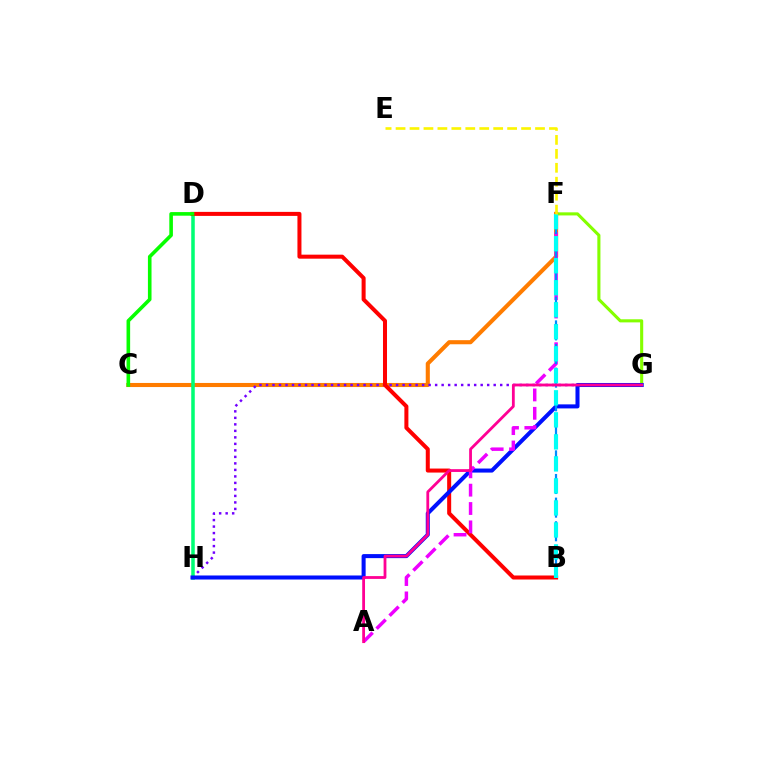{('F', 'G'): [{'color': '#84ff00', 'line_style': 'solid', 'thickness': 2.23}], ('C', 'F'): [{'color': '#ff7c00', 'line_style': 'solid', 'thickness': 2.94}], ('G', 'H'): [{'color': '#7200ff', 'line_style': 'dotted', 'thickness': 1.77}, {'color': '#0010ff', 'line_style': 'solid', 'thickness': 2.91}], ('D', 'H'): [{'color': '#00ff74', 'line_style': 'solid', 'thickness': 2.54}], ('B', 'D'): [{'color': '#ff0000', 'line_style': 'solid', 'thickness': 2.89}], ('A', 'F'): [{'color': '#ee00ff', 'line_style': 'dashed', 'thickness': 2.49}], ('C', 'D'): [{'color': '#08ff00', 'line_style': 'solid', 'thickness': 2.6}], ('B', 'F'): [{'color': '#008cff', 'line_style': 'dashed', 'thickness': 1.61}, {'color': '#00fff6', 'line_style': 'dashed', 'thickness': 2.99}], ('A', 'G'): [{'color': '#ff0094', 'line_style': 'solid', 'thickness': 2.02}], ('E', 'F'): [{'color': '#fcf500', 'line_style': 'dashed', 'thickness': 1.89}]}